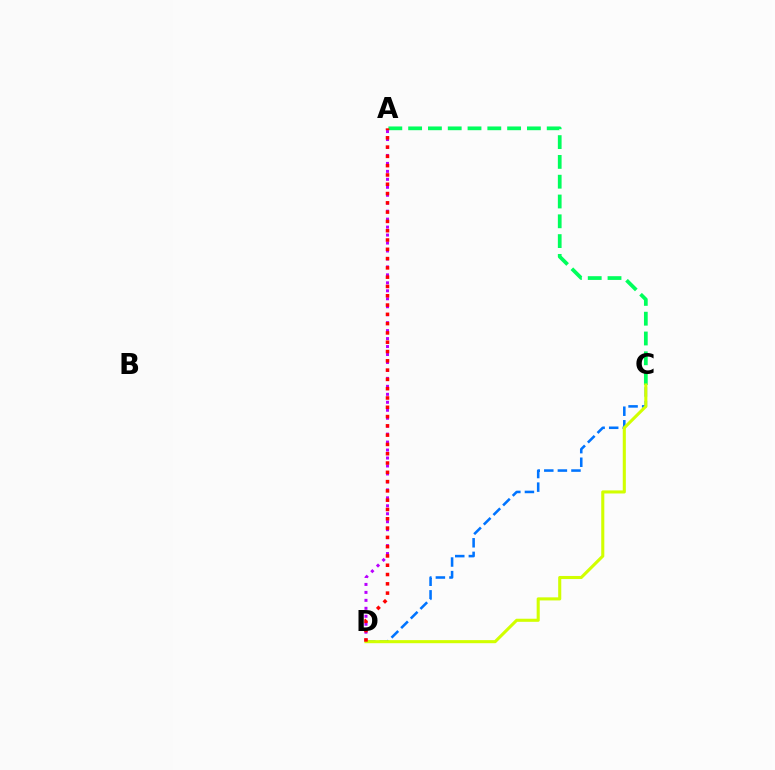{('A', 'C'): [{'color': '#00ff5c', 'line_style': 'dashed', 'thickness': 2.69}], ('A', 'D'): [{'color': '#b900ff', 'line_style': 'dotted', 'thickness': 2.16}, {'color': '#ff0000', 'line_style': 'dotted', 'thickness': 2.52}], ('C', 'D'): [{'color': '#0074ff', 'line_style': 'dashed', 'thickness': 1.85}, {'color': '#d1ff00', 'line_style': 'solid', 'thickness': 2.22}]}